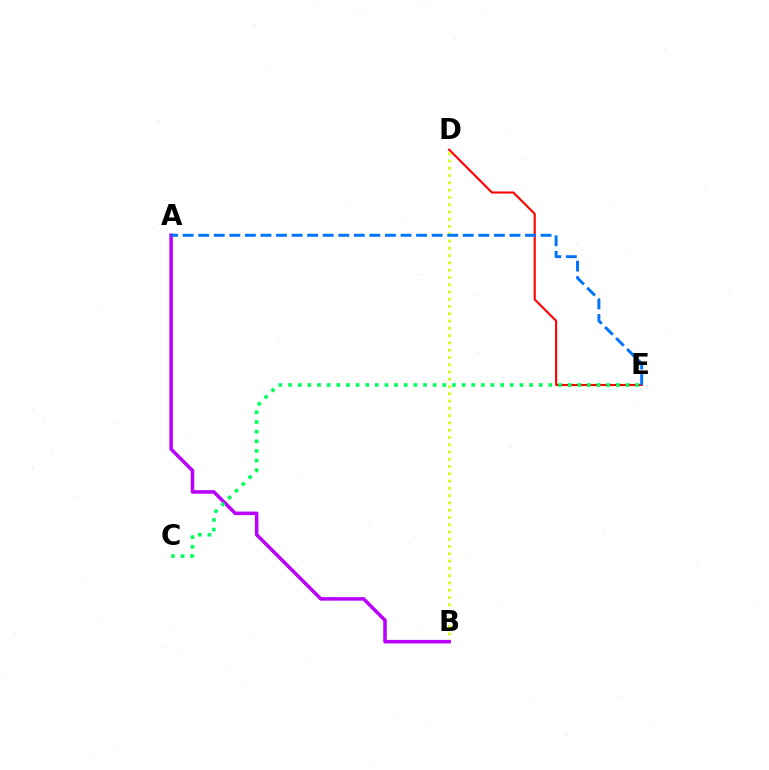{('D', 'E'): [{'color': '#ff0000', 'line_style': 'solid', 'thickness': 1.52}], ('B', 'D'): [{'color': '#d1ff00', 'line_style': 'dotted', 'thickness': 1.98}], ('A', 'B'): [{'color': '#b900ff', 'line_style': 'solid', 'thickness': 2.54}], ('C', 'E'): [{'color': '#00ff5c', 'line_style': 'dotted', 'thickness': 2.62}], ('A', 'E'): [{'color': '#0074ff', 'line_style': 'dashed', 'thickness': 2.11}]}